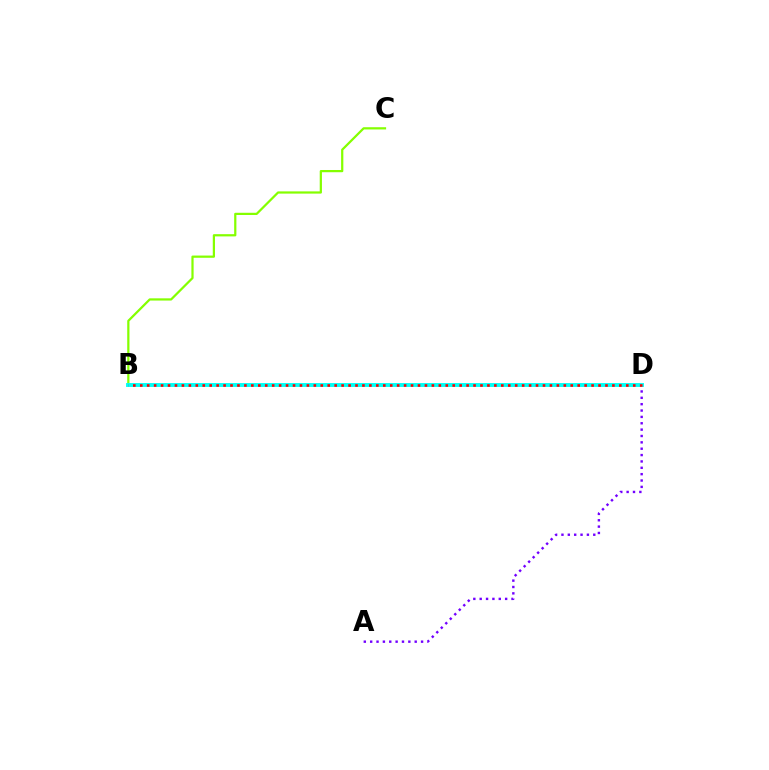{('A', 'D'): [{'color': '#7200ff', 'line_style': 'dotted', 'thickness': 1.73}], ('B', 'C'): [{'color': '#84ff00', 'line_style': 'solid', 'thickness': 1.61}], ('B', 'D'): [{'color': '#00fff6', 'line_style': 'solid', 'thickness': 2.8}, {'color': '#ff0000', 'line_style': 'dotted', 'thickness': 1.89}]}